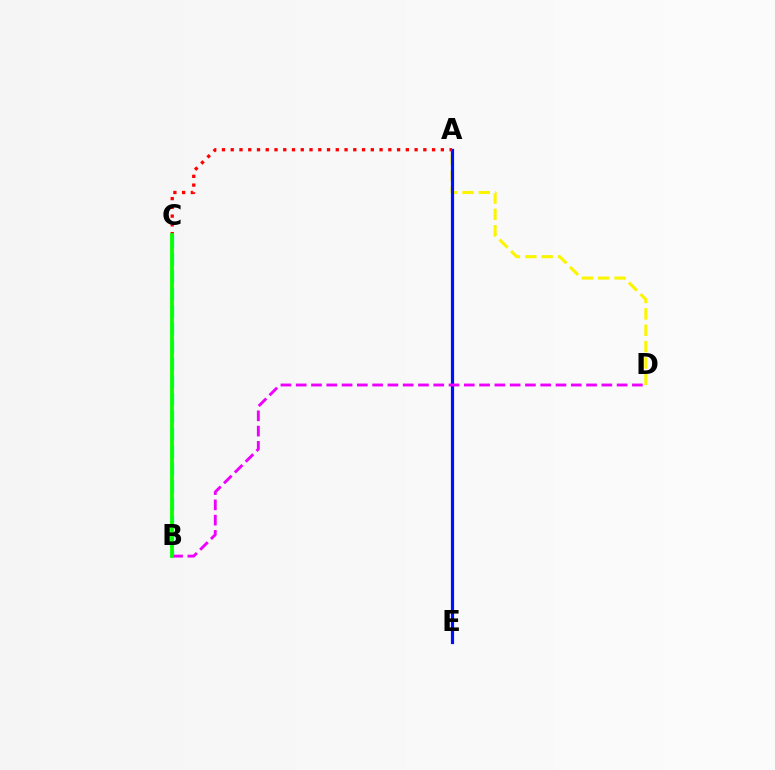{('A', 'D'): [{'color': '#fcf500', 'line_style': 'dashed', 'thickness': 2.22}], ('B', 'C'): [{'color': '#00fff6', 'line_style': 'dashed', 'thickness': 2.38}, {'color': '#08ff00', 'line_style': 'solid', 'thickness': 2.74}], ('A', 'E'): [{'color': '#0010ff', 'line_style': 'solid', 'thickness': 2.3}], ('B', 'D'): [{'color': '#ee00ff', 'line_style': 'dashed', 'thickness': 2.08}], ('A', 'C'): [{'color': '#ff0000', 'line_style': 'dotted', 'thickness': 2.38}]}